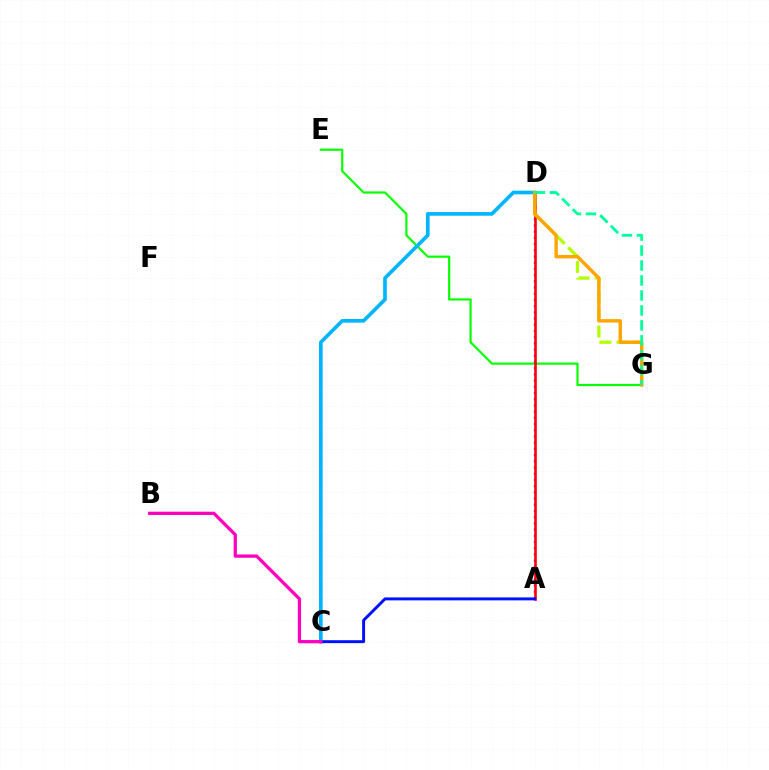{('E', 'G'): [{'color': '#08ff00', 'line_style': 'solid', 'thickness': 1.57}], ('C', 'D'): [{'color': '#00b5ff', 'line_style': 'solid', 'thickness': 2.64}], ('A', 'D'): [{'color': '#9b00ff', 'line_style': 'dotted', 'thickness': 1.69}, {'color': '#ff0000', 'line_style': 'solid', 'thickness': 1.86}], ('D', 'G'): [{'color': '#b3ff00', 'line_style': 'dashed', 'thickness': 2.34}, {'color': '#ffa500', 'line_style': 'solid', 'thickness': 2.47}, {'color': '#00ff9d', 'line_style': 'dashed', 'thickness': 2.03}], ('A', 'C'): [{'color': '#0010ff', 'line_style': 'solid', 'thickness': 2.12}], ('B', 'C'): [{'color': '#ff00bd', 'line_style': 'solid', 'thickness': 2.35}]}